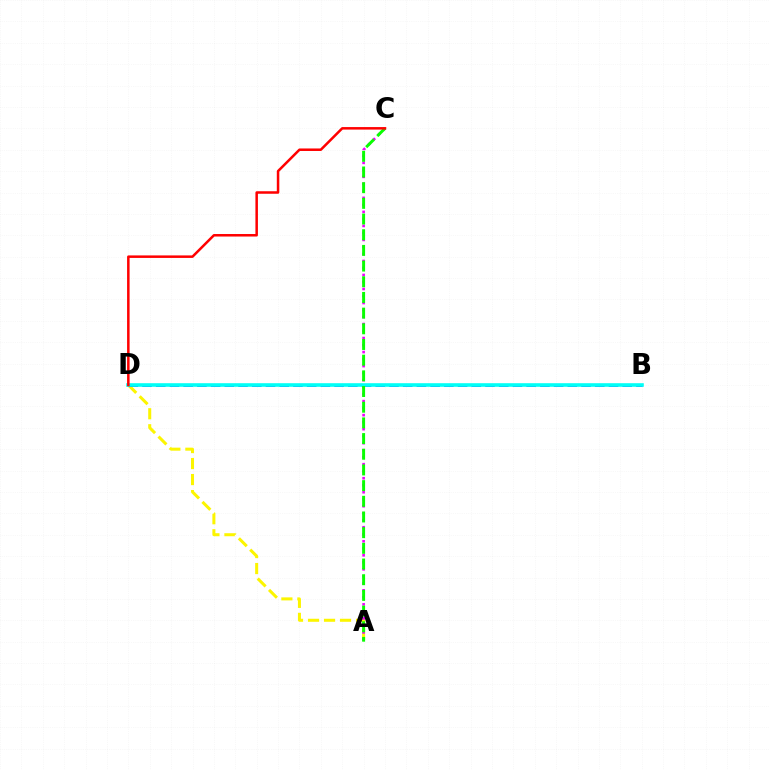{('A', 'D'): [{'color': '#fcf500', 'line_style': 'dashed', 'thickness': 2.18}], ('A', 'C'): [{'color': '#ee00ff', 'line_style': 'dotted', 'thickness': 1.9}, {'color': '#08ff00', 'line_style': 'dashed', 'thickness': 2.13}], ('B', 'D'): [{'color': '#0010ff', 'line_style': 'dashed', 'thickness': 1.86}, {'color': '#00fff6', 'line_style': 'solid', 'thickness': 2.59}], ('C', 'D'): [{'color': '#ff0000', 'line_style': 'solid', 'thickness': 1.81}]}